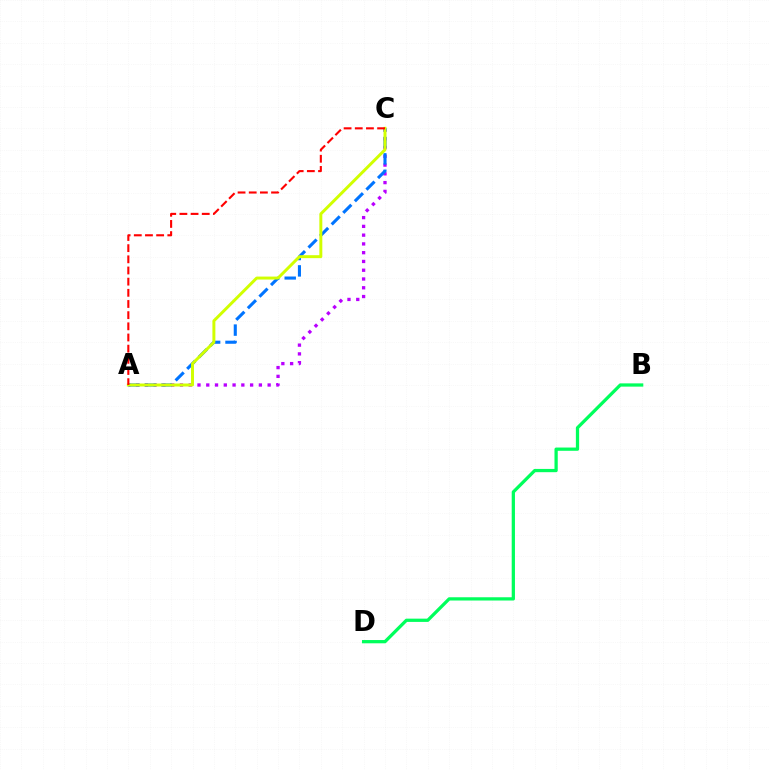{('A', 'C'): [{'color': '#b900ff', 'line_style': 'dotted', 'thickness': 2.38}, {'color': '#0074ff', 'line_style': 'dashed', 'thickness': 2.23}, {'color': '#d1ff00', 'line_style': 'solid', 'thickness': 2.14}, {'color': '#ff0000', 'line_style': 'dashed', 'thickness': 1.52}], ('B', 'D'): [{'color': '#00ff5c', 'line_style': 'solid', 'thickness': 2.35}]}